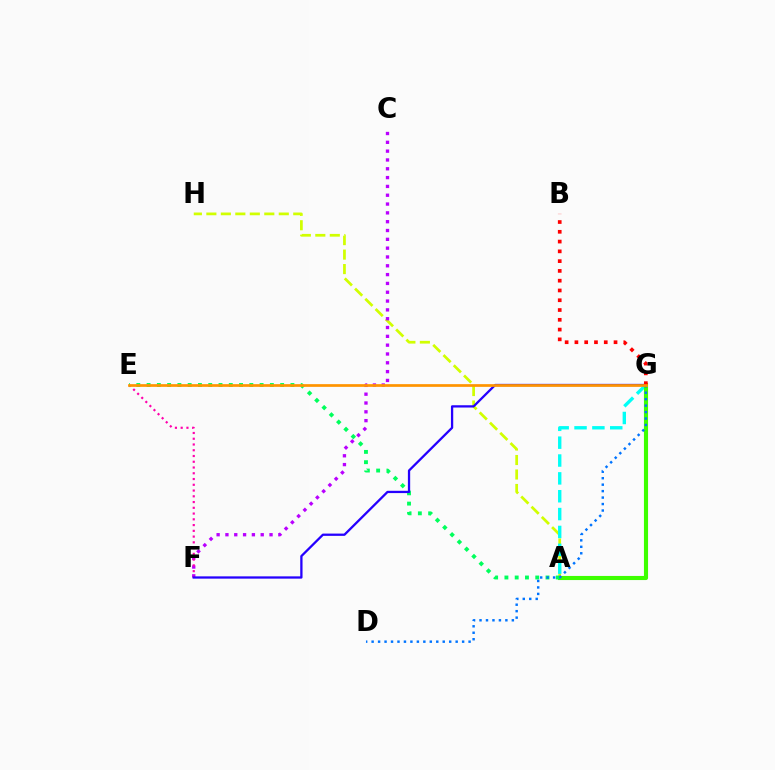{('A', 'H'): [{'color': '#d1ff00', 'line_style': 'dashed', 'thickness': 1.97}], ('C', 'F'): [{'color': '#b900ff', 'line_style': 'dotted', 'thickness': 2.4}], ('A', 'G'): [{'color': '#00fff6', 'line_style': 'dashed', 'thickness': 2.43}, {'color': '#3dff00', 'line_style': 'solid', 'thickness': 2.96}], ('E', 'F'): [{'color': '#ff00ac', 'line_style': 'dotted', 'thickness': 1.56}], ('A', 'E'): [{'color': '#00ff5c', 'line_style': 'dotted', 'thickness': 2.79}], ('F', 'G'): [{'color': '#2500ff', 'line_style': 'solid', 'thickness': 1.64}], ('B', 'G'): [{'color': '#ff0000', 'line_style': 'dotted', 'thickness': 2.66}], ('D', 'G'): [{'color': '#0074ff', 'line_style': 'dotted', 'thickness': 1.76}], ('E', 'G'): [{'color': '#ff9400', 'line_style': 'solid', 'thickness': 1.95}]}